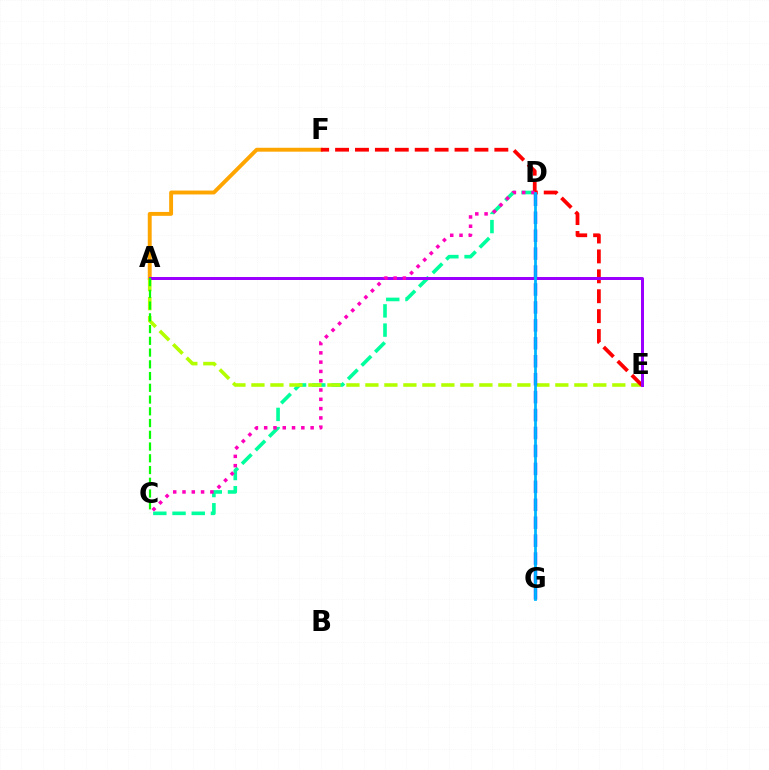{('C', 'D'): [{'color': '#00ff9d', 'line_style': 'dashed', 'thickness': 2.61}, {'color': '#ff00bd', 'line_style': 'dotted', 'thickness': 2.52}], ('A', 'E'): [{'color': '#b3ff00', 'line_style': 'dashed', 'thickness': 2.58}, {'color': '#9b00ff', 'line_style': 'solid', 'thickness': 2.16}], ('A', 'F'): [{'color': '#ffa500', 'line_style': 'solid', 'thickness': 2.81}], ('E', 'F'): [{'color': '#ff0000', 'line_style': 'dashed', 'thickness': 2.7}], ('D', 'G'): [{'color': '#0010ff', 'line_style': 'dashed', 'thickness': 2.44}, {'color': '#00b5ff', 'line_style': 'solid', 'thickness': 2.0}], ('A', 'C'): [{'color': '#08ff00', 'line_style': 'dashed', 'thickness': 1.6}]}